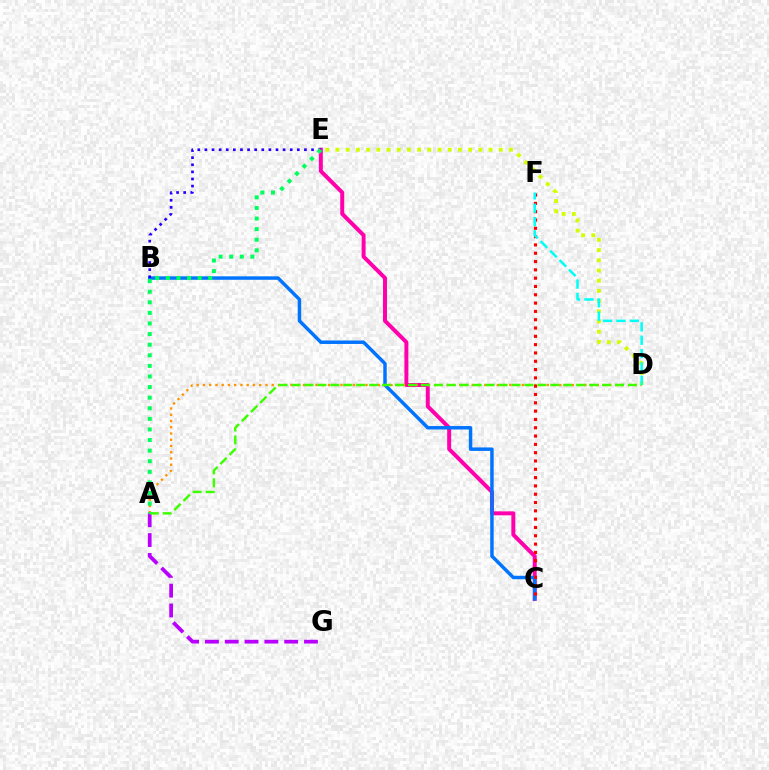{('C', 'E'): [{'color': '#ff00ac', 'line_style': 'solid', 'thickness': 2.85}], ('B', 'C'): [{'color': '#0074ff', 'line_style': 'solid', 'thickness': 2.49}], ('B', 'E'): [{'color': '#2500ff', 'line_style': 'dotted', 'thickness': 1.93}], ('A', 'D'): [{'color': '#ff9400', 'line_style': 'dotted', 'thickness': 1.7}, {'color': '#3dff00', 'line_style': 'dashed', 'thickness': 1.76}], ('A', 'G'): [{'color': '#b900ff', 'line_style': 'dashed', 'thickness': 2.69}], ('D', 'E'): [{'color': '#d1ff00', 'line_style': 'dotted', 'thickness': 2.77}], ('C', 'F'): [{'color': '#ff0000', 'line_style': 'dotted', 'thickness': 2.26}], ('D', 'F'): [{'color': '#00fff6', 'line_style': 'dashed', 'thickness': 1.82}], ('A', 'E'): [{'color': '#00ff5c', 'line_style': 'dotted', 'thickness': 2.88}]}